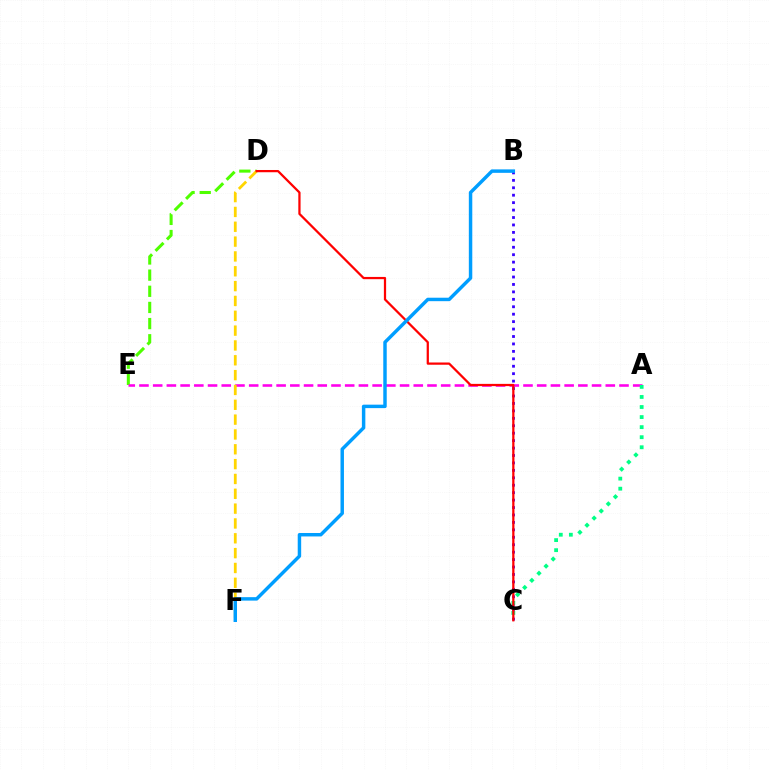{('B', 'C'): [{'color': '#3700ff', 'line_style': 'dotted', 'thickness': 2.02}], ('D', 'E'): [{'color': '#4fff00', 'line_style': 'dashed', 'thickness': 2.19}], ('A', 'E'): [{'color': '#ff00ed', 'line_style': 'dashed', 'thickness': 1.86}], ('D', 'F'): [{'color': '#ffd500', 'line_style': 'dashed', 'thickness': 2.02}], ('A', 'C'): [{'color': '#00ff86', 'line_style': 'dotted', 'thickness': 2.73}], ('C', 'D'): [{'color': '#ff0000', 'line_style': 'solid', 'thickness': 1.62}], ('B', 'F'): [{'color': '#009eff', 'line_style': 'solid', 'thickness': 2.49}]}